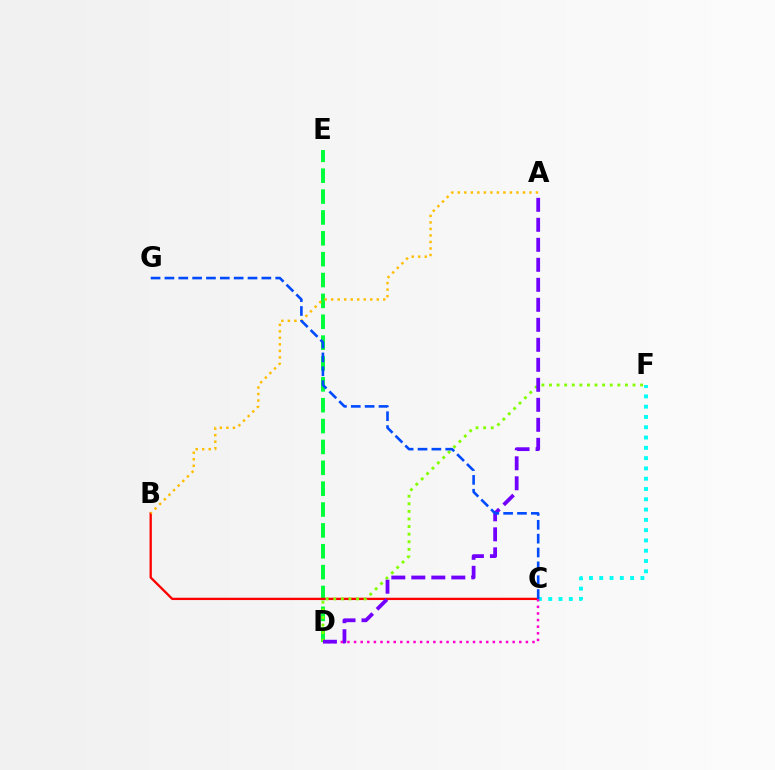{('D', 'E'): [{'color': '#00ff39', 'line_style': 'dashed', 'thickness': 2.83}], ('B', 'C'): [{'color': '#ff0000', 'line_style': 'solid', 'thickness': 1.67}], ('D', 'F'): [{'color': '#84ff00', 'line_style': 'dotted', 'thickness': 2.06}], ('C', 'F'): [{'color': '#00fff6', 'line_style': 'dotted', 'thickness': 2.8}], ('A', 'B'): [{'color': '#ffbd00', 'line_style': 'dotted', 'thickness': 1.77}], ('C', 'D'): [{'color': '#ff00cf', 'line_style': 'dotted', 'thickness': 1.8}], ('A', 'D'): [{'color': '#7200ff', 'line_style': 'dashed', 'thickness': 2.72}], ('C', 'G'): [{'color': '#004bff', 'line_style': 'dashed', 'thickness': 1.88}]}